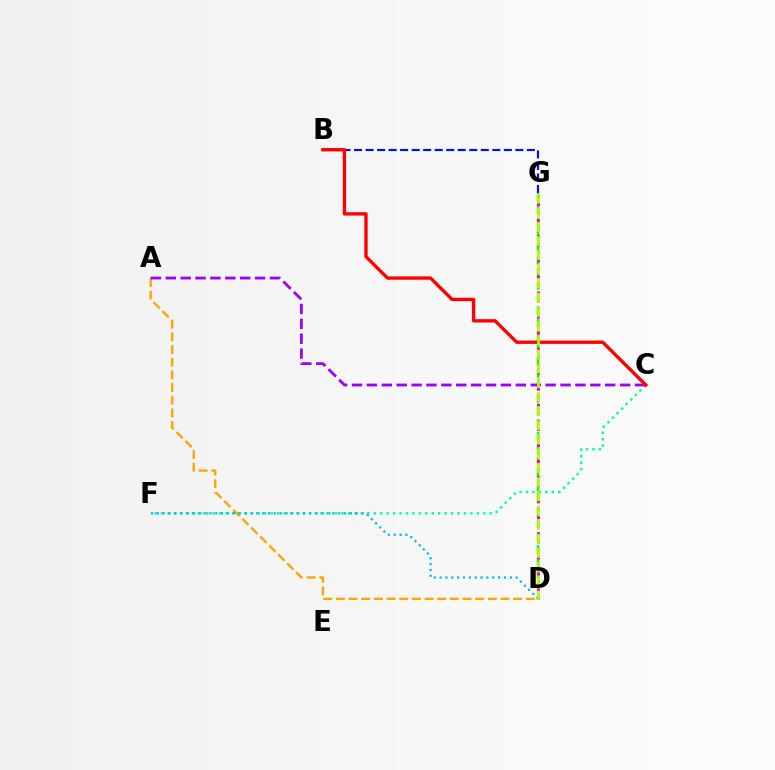{('B', 'G'): [{'color': '#0010ff', 'line_style': 'dashed', 'thickness': 1.57}], ('D', 'G'): [{'color': '#08ff00', 'line_style': 'dashed', 'thickness': 1.71}, {'color': '#ff00bd', 'line_style': 'dotted', 'thickness': 2.18}, {'color': '#b3ff00', 'line_style': 'dashed', 'thickness': 1.93}], ('C', 'F'): [{'color': '#00ff9d', 'line_style': 'dotted', 'thickness': 1.75}], ('A', 'D'): [{'color': '#ffa500', 'line_style': 'dashed', 'thickness': 1.72}], ('A', 'C'): [{'color': '#9b00ff', 'line_style': 'dashed', 'thickness': 2.02}], ('B', 'C'): [{'color': '#ff0000', 'line_style': 'solid', 'thickness': 2.42}], ('D', 'F'): [{'color': '#00b5ff', 'line_style': 'dotted', 'thickness': 1.59}]}